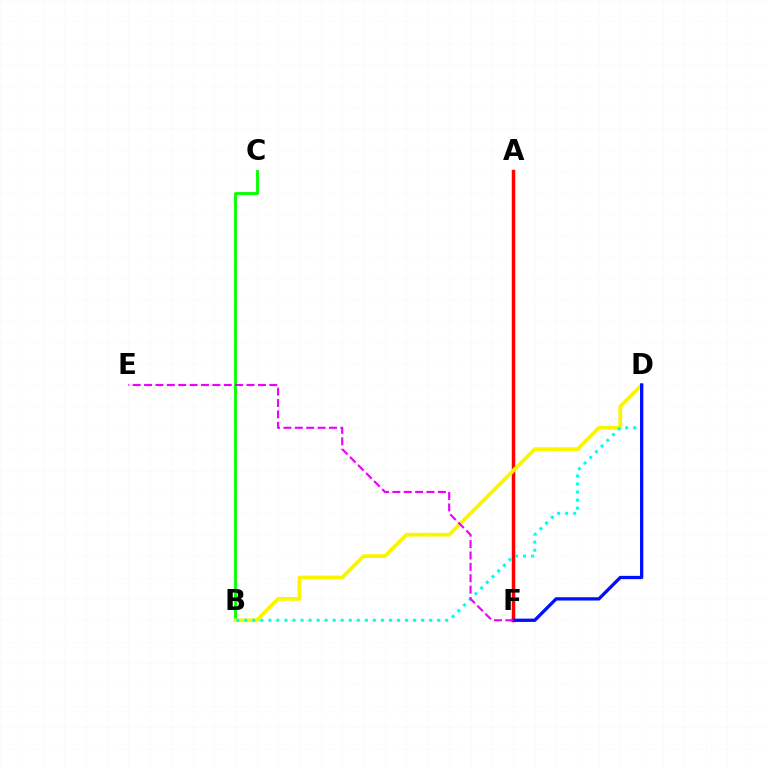{('B', 'C'): [{'color': '#08ff00', 'line_style': 'solid', 'thickness': 2.06}], ('A', 'F'): [{'color': '#ff0000', 'line_style': 'solid', 'thickness': 2.5}], ('B', 'D'): [{'color': '#fcf500', 'line_style': 'solid', 'thickness': 2.72}, {'color': '#00fff6', 'line_style': 'dotted', 'thickness': 2.18}], ('D', 'F'): [{'color': '#0010ff', 'line_style': 'solid', 'thickness': 2.37}], ('E', 'F'): [{'color': '#ee00ff', 'line_style': 'dashed', 'thickness': 1.55}]}